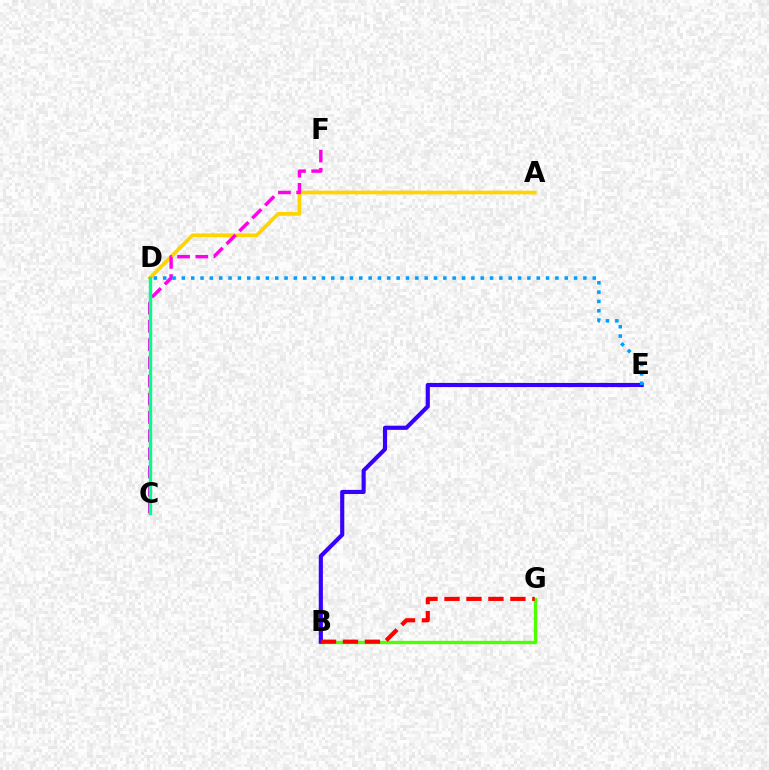{('B', 'G'): [{'color': '#4fff00', 'line_style': 'solid', 'thickness': 2.43}, {'color': '#ff0000', 'line_style': 'dashed', 'thickness': 2.98}], ('A', 'D'): [{'color': '#ffd500', 'line_style': 'solid', 'thickness': 2.69}], ('C', 'F'): [{'color': '#ff00ed', 'line_style': 'dashed', 'thickness': 2.47}], ('B', 'E'): [{'color': '#3700ff', 'line_style': 'solid', 'thickness': 2.98}], ('C', 'D'): [{'color': '#00ff86', 'line_style': 'solid', 'thickness': 2.44}], ('D', 'E'): [{'color': '#009eff', 'line_style': 'dotted', 'thickness': 2.54}]}